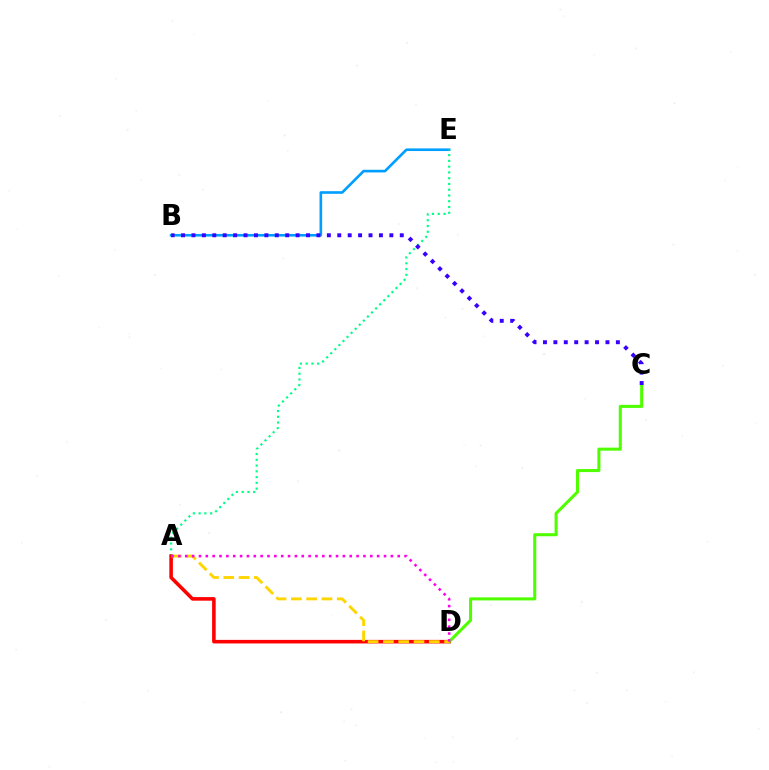{('B', 'E'): [{'color': '#009eff', 'line_style': 'solid', 'thickness': 1.9}], ('A', 'E'): [{'color': '#00ff86', 'line_style': 'dotted', 'thickness': 1.57}], ('A', 'D'): [{'color': '#ff0000', 'line_style': 'solid', 'thickness': 2.57}, {'color': '#ffd500', 'line_style': 'dashed', 'thickness': 2.08}, {'color': '#ff00ed', 'line_style': 'dotted', 'thickness': 1.86}], ('C', 'D'): [{'color': '#4fff00', 'line_style': 'solid', 'thickness': 2.2}], ('B', 'C'): [{'color': '#3700ff', 'line_style': 'dotted', 'thickness': 2.83}]}